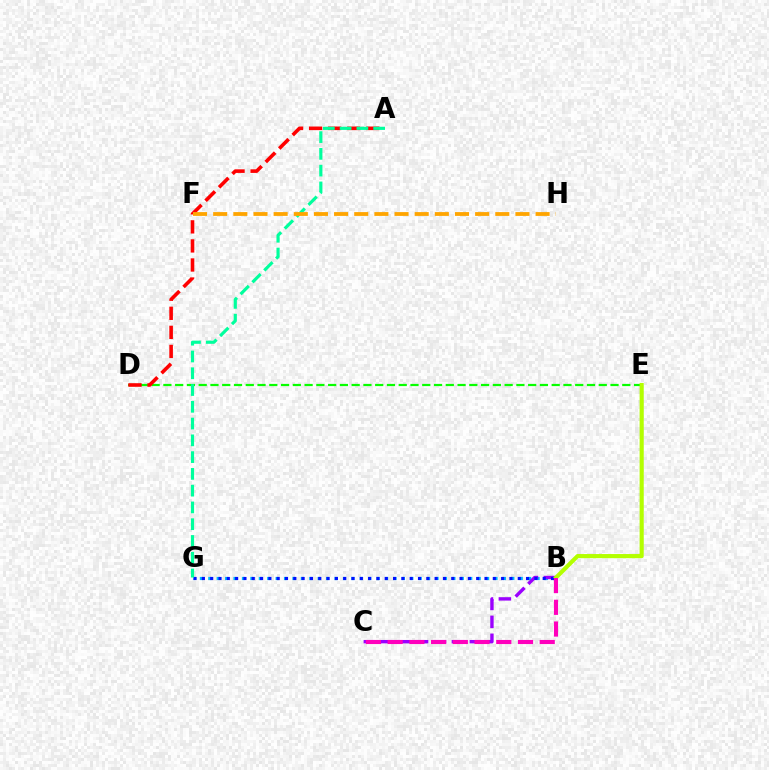{('B', 'G'): [{'color': '#00b5ff', 'line_style': 'dotted', 'thickness': 2.29}, {'color': '#0010ff', 'line_style': 'dotted', 'thickness': 2.26}], ('D', 'E'): [{'color': '#08ff00', 'line_style': 'dashed', 'thickness': 1.6}], ('B', 'C'): [{'color': '#9b00ff', 'line_style': 'dashed', 'thickness': 2.44}, {'color': '#ff00bd', 'line_style': 'dashed', 'thickness': 2.95}], ('A', 'D'): [{'color': '#ff0000', 'line_style': 'dashed', 'thickness': 2.59}], ('A', 'G'): [{'color': '#00ff9d', 'line_style': 'dashed', 'thickness': 2.28}], ('B', 'E'): [{'color': '#b3ff00', 'line_style': 'solid', 'thickness': 2.98}], ('F', 'H'): [{'color': '#ffa500', 'line_style': 'dashed', 'thickness': 2.74}]}